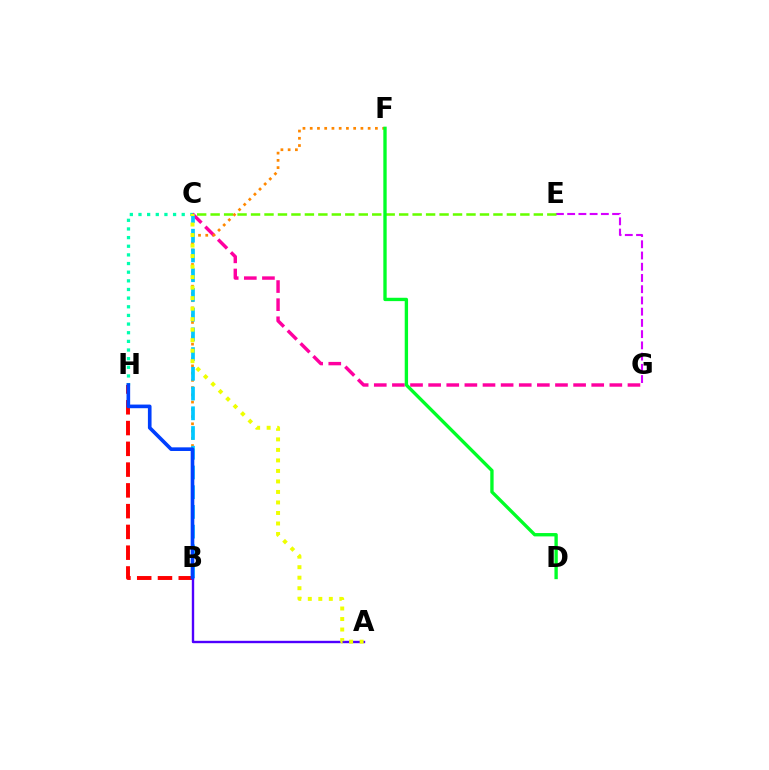{('B', 'H'): [{'color': '#ff0000', 'line_style': 'dashed', 'thickness': 2.82}, {'color': '#003fff', 'line_style': 'solid', 'thickness': 2.62}], ('E', 'G'): [{'color': '#d600ff', 'line_style': 'dashed', 'thickness': 1.53}], ('C', 'H'): [{'color': '#00ffaf', 'line_style': 'dotted', 'thickness': 2.35}], ('C', 'G'): [{'color': '#ff00a0', 'line_style': 'dashed', 'thickness': 2.46}], ('C', 'E'): [{'color': '#66ff00', 'line_style': 'dashed', 'thickness': 1.83}], ('B', 'F'): [{'color': '#ff8800', 'line_style': 'dotted', 'thickness': 1.97}], ('B', 'C'): [{'color': '#00c7ff', 'line_style': 'dashed', 'thickness': 2.68}], ('A', 'B'): [{'color': '#4f00ff', 'line_style': 'solid', 'thickness': 1.72}], ('D', 'F'): [{'color': '#00ff27', 'line_style': 'solid', 'thickness': 2.41}], ('A', 'C'): [{'color': '#eeff00', 'line_style': 'dotted', 'thickness': 2.86}]}